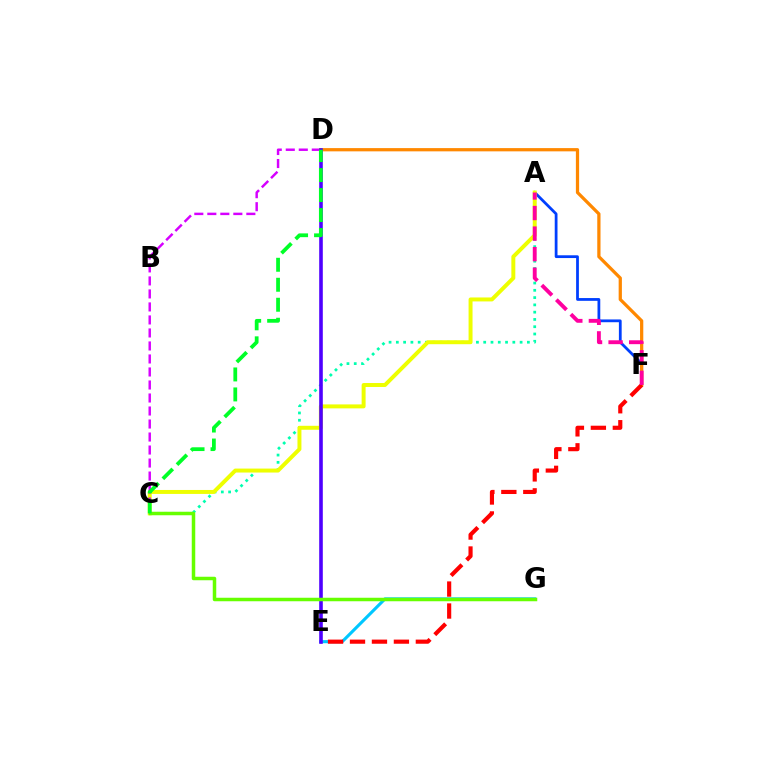{('A', 'F'): [{'color': '#003fff', 'line_style': 'solid', 'thickness': 2.0}, {'color': '#ff00a0', 'line_style': 'dashed', 'thickness': 2.79}], ('E', 'G'): [{'color': '#00c7ff', 'line_style': 'solid', 'thickness': 2.23}], ('A', 'C'): [{'color': '#00ffaf', 'line_style': 'dotted', 'thickness': 1.98}, {'color': '#eeff00', 'line_style': 'solid', 'thickness': 2.85}], ('C', 'D'): [{'color': '#d600ff', 'line_style': 'dashed', 'thickness': 1.77}, {'color': '#00ff27', 'line_style': 'dashed', 'thickness': 2.72}], ('D', 'F'): [{'color': '#ff8800', 'line_style': 'solid', 'thickness': 2.34}], ('E', 'F'): [{'color': '#ff0000', 'line_style': 'dashed', 'thickness': 2.98}], ('D', 'E'): [{'color': '#4f00ff', 'line_style': 'solid', 'thickness': 2.59}], ('C', 'G'): [{'color': '#66ff00', 'line_style': 'solid', 'thickness': 2.52}]}